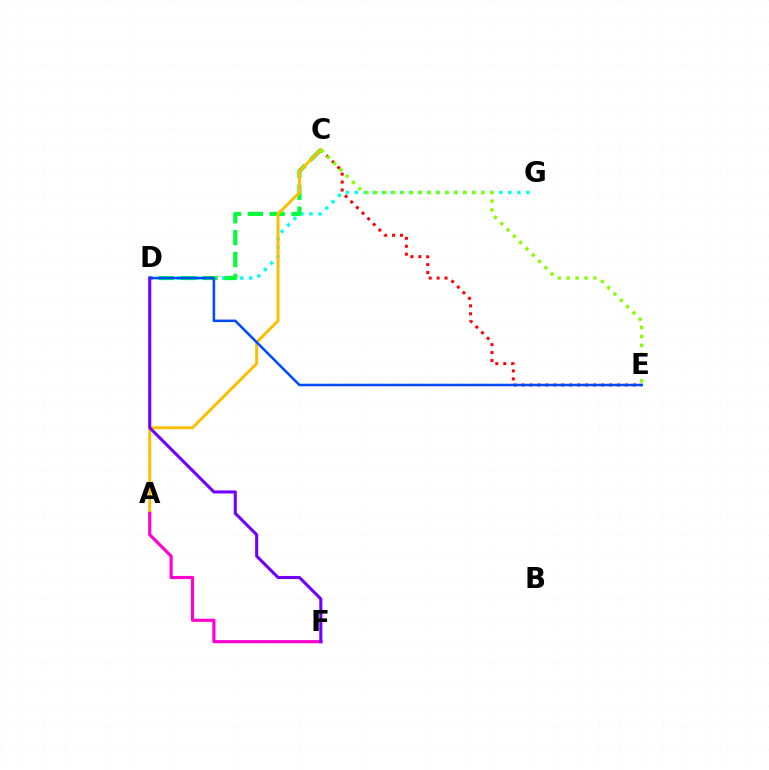{('D', 'G'): [{'color': '#00fff6', 'line_style': 'dotted', 'thickness': 2.45}], ('C', 'E'): [{'color': '#ff0000', 'line_style': 'dotted', 'thickness': 2.16}, {'color': '#84ff00', 'line_style': 'dotted', 'thickness': 2.42}], ('C', 'D'): [{'color': '#00ff39', 'line_style': 'dashed', 'thickness': 2.97}], ('A', 'C'): [{'color': '#ffbd00', 'line_style': 'solid', 'thickness': 2.12}], ('D', 'E'): [{'color': '#004bff', 'line_style': 'solid', 'thickness': 1.83}], ('A', 'F'): [{'color': '#ff00cf', 'line_style': 'solid', 'thickness': 2.27}], ('D', 'F'): [{'color': '#7200ff', 'line_style': 'solid', 'thickness': 2.21}]}